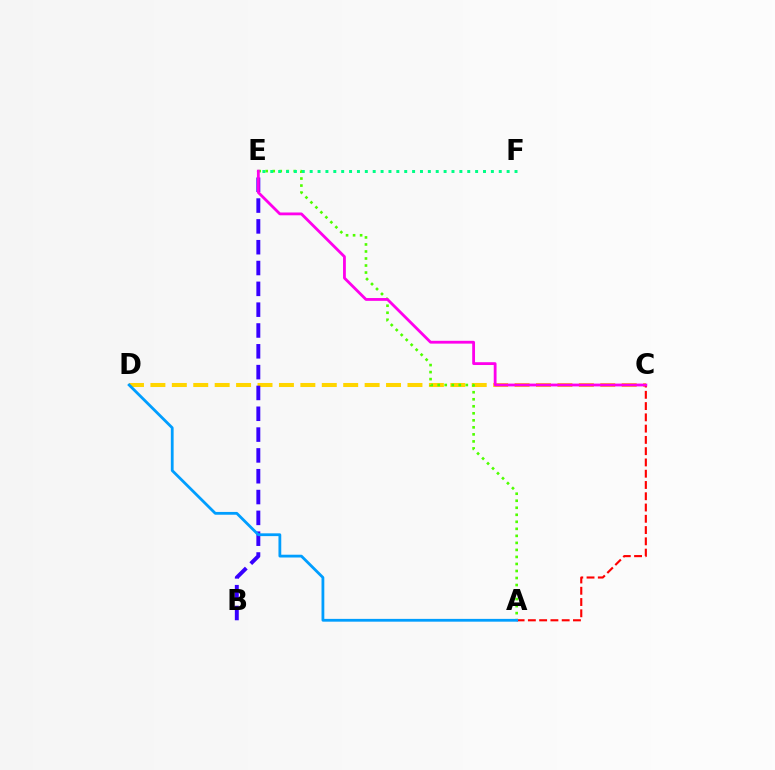{('C', 'D'): [{'color': '#ffd500', 'line_style': 'dashed', 'thickness': 2.91}], ('A', 'C'): [{'color': '#ff0000', 'line_style': 'dashed', 'thickness': 1.53}], ('B', 'E'): [{'color': '#3700ff', 'line_style': 'dashed', 'thickness': 2.83}], ('A', 'E'): [{'color': '#4fff00', 'line_style': 'dotted', 'thickness': 1.91}], ('C', 'E'): [{'color': '#ff00ed', 'line_style': 'solid', 'thickness': 2.02}], ('A', 'D'): [{'color': '#009eff', 'line_style': 'solid', 'thickness': 2.01}], ('E', 'F'): [{'color': '#00ff86', 'line_style': 'dotted', 'thickness': 2.14}]}